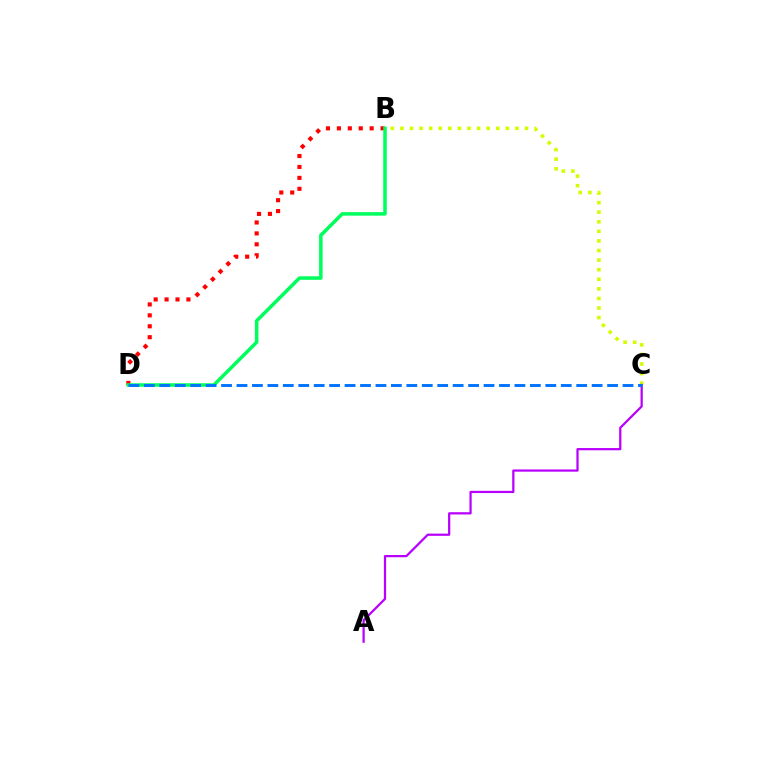{('B', 'D'): [{'color': '#ff0000', 'line_style': 'dotted', 'thickness': 2.97}, {'color': '#00ff5c', 'line_style': 'solid', 'thickness': 2.54}], ('B', 'C'): [{'color': '#d1ff00', 'line_style': 'dotted', 'thickness': 2.6}], ('A', 'C'): [{'color': '#b900ff', 'line_style': 'solid', 'thickness': 1.61}], ('C', 'D'): [{'color': '#0074ff', 'line_style': 'dashed', 'thickness': 2.1}]}